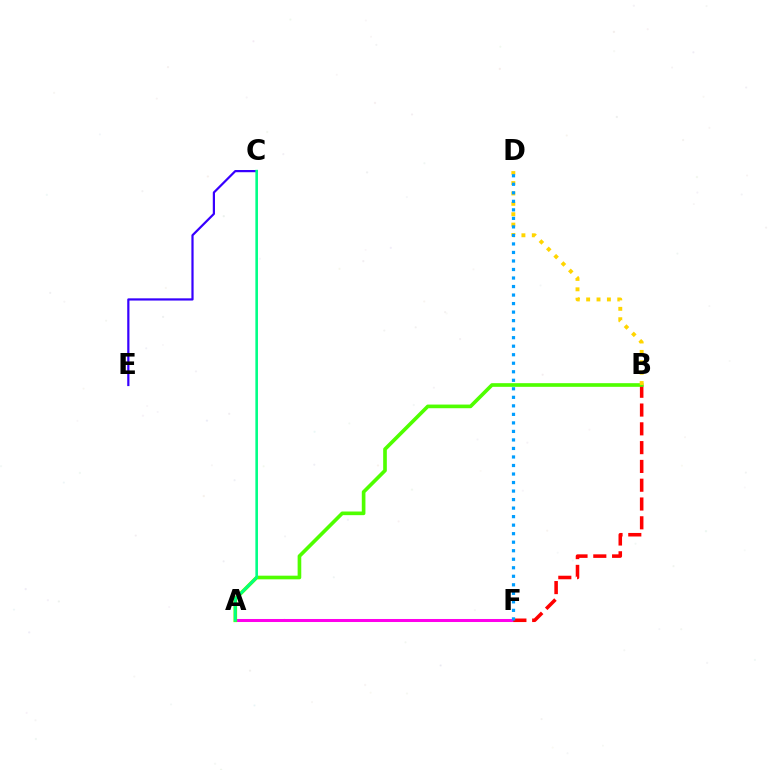{('A', 'F'): [{'color': '#ff00ed', 'line_style': 'solid', 'thickness': 2.18}], ('C', 'E'): [{'color': '#3700ff', 'line_style': 'solid', 'thickness': 1.59}], ('B', 'F'): [{'color': '#ff0000', 'line_style': 'dashed', 'thickness': 2.55}], ('A', 'B'): [{'color': '#4fff00', 'line_style': 'solid', 'thickness': 2.63}], ('A', 'C'): [{'color': '#00ff86', 'line_style': 'solid', 'thickness': 1.87}], ('B', 'D'): [{'color': '#ffd500', 'line_style': 'dotted', 'thickness': 2.82}], ('D', 'F'): [{'color': '#009eff', 'line_style': 'dotted', 'thickness': 2.32}]}